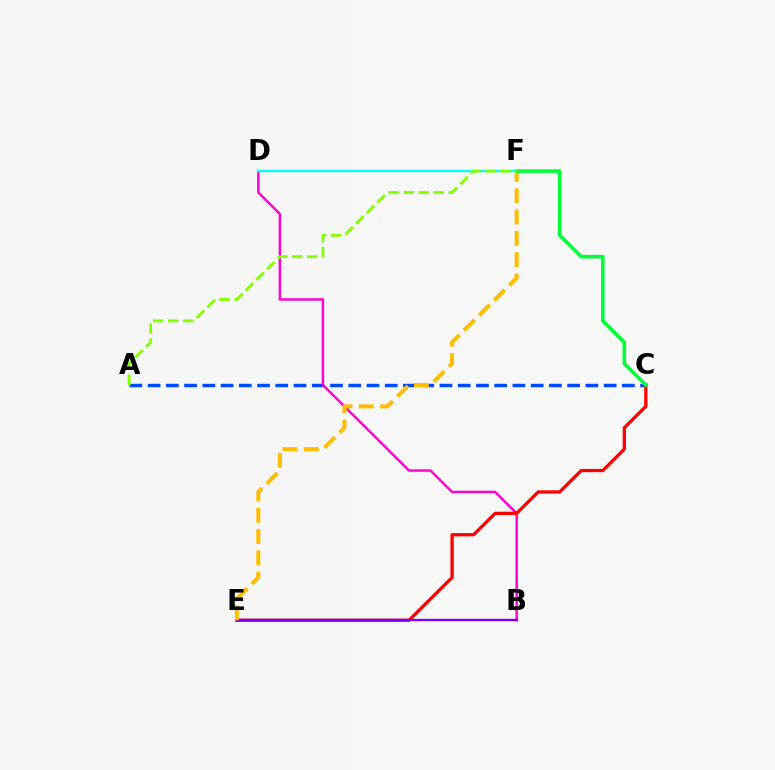{('A', 'C'): [{'color': '#004bff', 'line_style': 'dashed', 'thickness': 2.48}], ('B', 'D'): [{'color': '#ff00cf', 'line_style': 'solid', 'thickness': 1.76}], ('C', 'E'): [{'color': '#ff0000', 'line_style': 'solid', 'thickness': 2.35}], ('B', 'E'): [{'color': '#7200ff', 'line_style': 'solid', 'thickness': 1.69}], ('D', 'F'): [{'color': '#00fff6', 'line_style': 'solid', 'thickness': 1.66}], ('E', 'F'): [{'color': '#ffbd00', 'line_style': 'dashed', 'thickness': 2.89}], ('C', 'F'): [{'color': '#00ff39', 'line_style': 'solid', 'thickness': 2.58}], ('A', 'F'): [{'color': '#84ff00', 'line_style': 'dashed', 'thickness': 2.05}]}